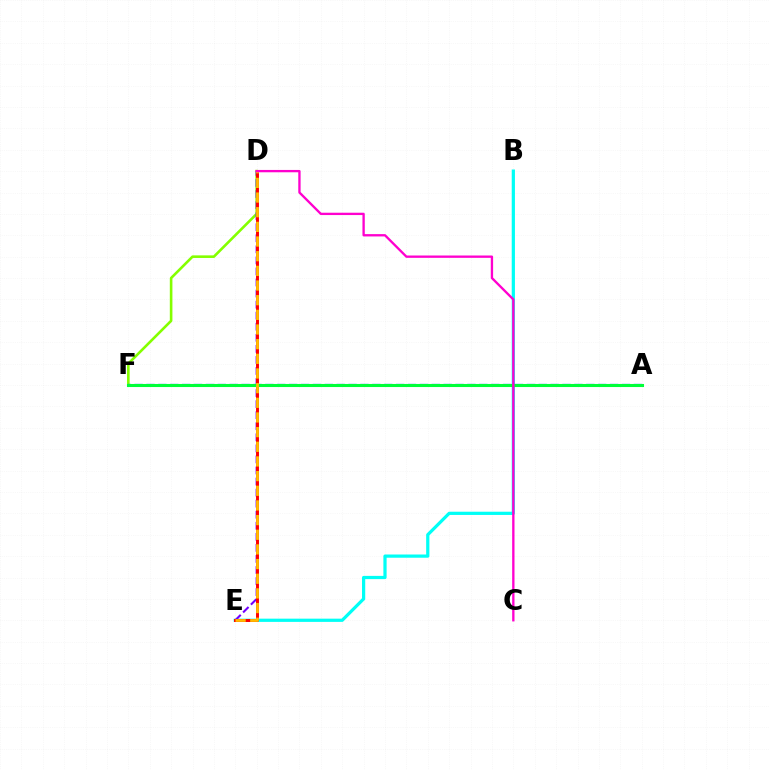{('D', 'F'): [{'color': '#84ff00', 'line_style': 'solid', 'thickness': 1.88}], ('B', 'E'): [{'color': '#00fff6', 'line_style': 'solid', 'thickness': 2.32}], ('A', 'F'): [{'color': '#004bff', 'line_style': 'dashed', 'thickness': 1.61}, {'color': '#00ff39', 'line_style': 'solid', 'thickness': 2.21}], ('D', 'E'): [{'color': '#7200ff', 'line_style': 'dashed', 'thickness': 1.5}, {'color': '#ff0000', 'line_style': 'solid', 'thickness': 2.12}, {'color': '#ffbd00', 'line_style': 'dashed', 'thickness': 1.99}], ('C', 'D'): [{'color': '#ff00cf', 'line_style': 'solid', 'thickness': 1.68}]}